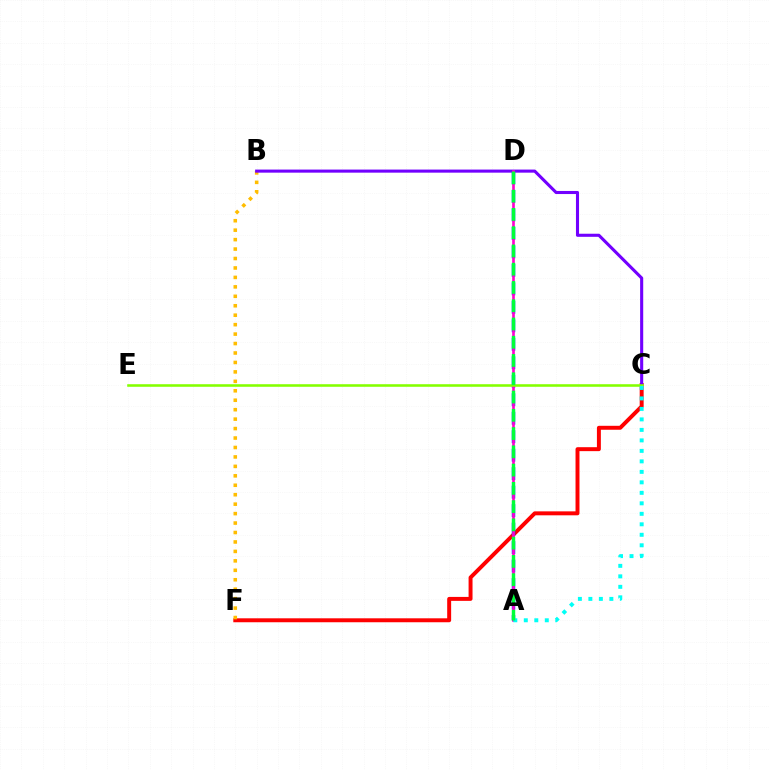{('C', 'F'): [{'color': '#ff0000', 'line_style': 'solid', 'thickness': 2.84}], ('B', 'F'): [{'color': '#ffbd00', 'line_style': 'dotted', 'thickness': 2.57}], ('A', 'D'): [{'color': '#004bff', 'line_style': 'dashed', 'thickness': 2.51}, {'color': '#ff00cf', 'line_style': 'solid', 'thickness': 1.91}, {'color': '#00ff39', 'line_style': 'dashed', 'thickness': 2.48}], ('B', 'C'): [{'color': '#7200ff', 'line_style': 'solid', 'thickness': 2.22}], ('C', 'E'): [{'color': '#84ff00', 'line_style': 'solid', 'thickness': 1.85}], ('A', 'C'): [{'color': '#00fff6', 'line_style': 'dotted', 'thickness': 2.85}]}